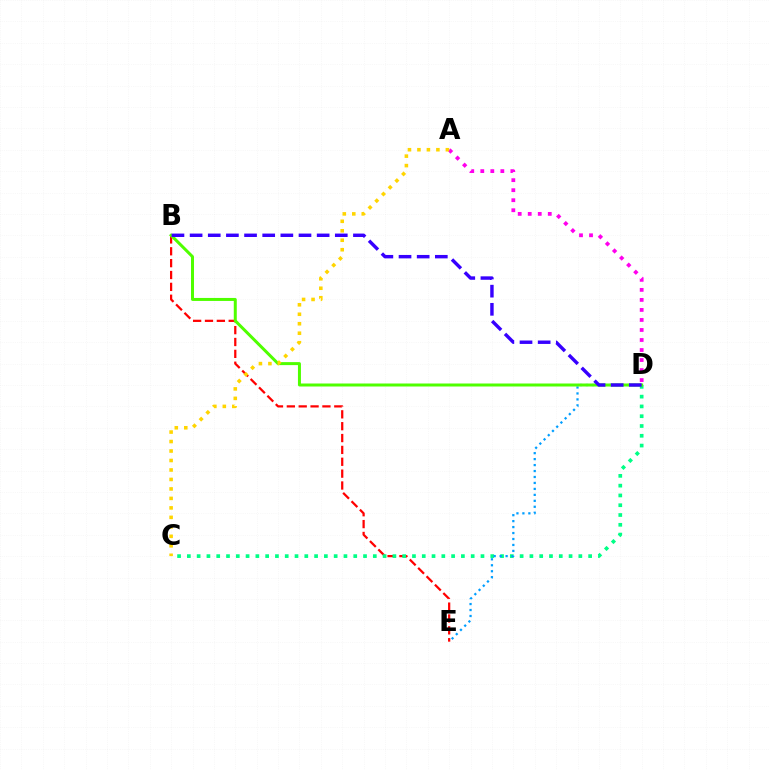{('B', 'E'): [{'color': '#ff0000', 'line_style': 'dashed', 'thickness': 1.61}], ('C', 'D'): [{'color': '#00ff86', 'line_style': 'dotted', 'thickness': 2.66}], ('D', 'E'): [{'color': '#009eff', 'line_style': 'dotted', 'thickness': 1.62}], ('A', 'D'): [{'color': '#ff00ed', 'line_style': 'dotted', 'thickness': 2.72}], ('B', 'D'): [{'color': '#4fff00', 'line_style': 'solid', 'thickness': 2.16}, {'color': '#3700ff', 'line_style': 'dashed', 'thickness': 2.47}], ('A', 'C'): [{'color': '#ffd500', 'line_style': 'dotted', 'thickness': 2.58}]}